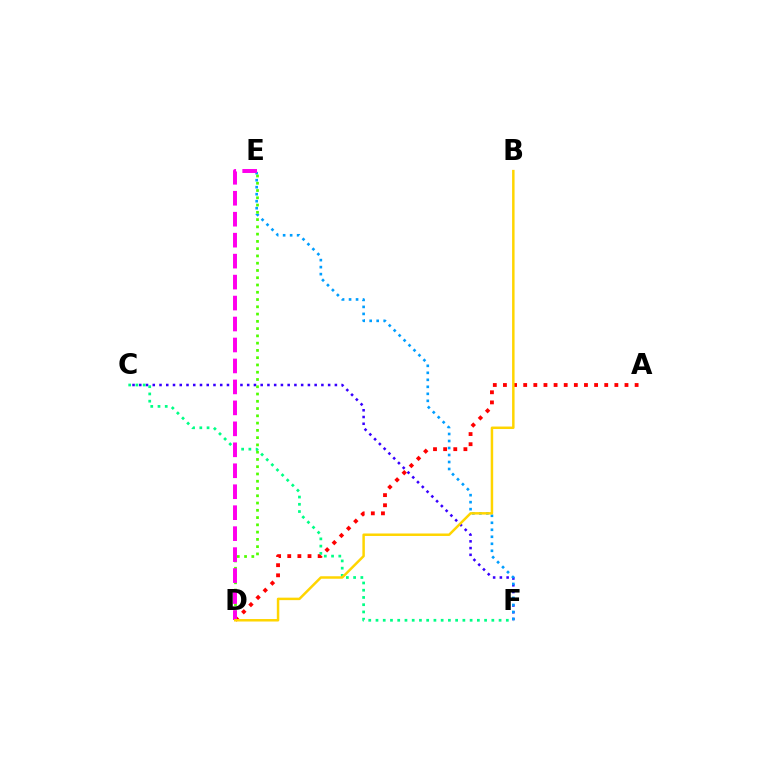{('C', 'F'): [{'color': '#3700ff', 'line_style': 'dotted', 'thickness': 1.83}, {'color': '#00ff86', 'line_style': 'dotted', 'thickness': 1.97}], ('A', 'D'): [{'color': '#ff0000', 'line_style': 'dotted', 'thickness': 2.75}], ('E', 'F'): [{'color': '#009eff', 'line_style': 'dotted', 'thickness': 1.9}], ('D', 'E'): [{'color': '#4fff00', 'line_style': 'dotted', 'thickness': 1.97}, {'color': '#ff00ed', 'line_style': 'dashed', 'thickness': 2.85}], ('B', 'D'): [{'color': '#ffd500', 'line_style': 'solid', 'thickness': 1.79}]}